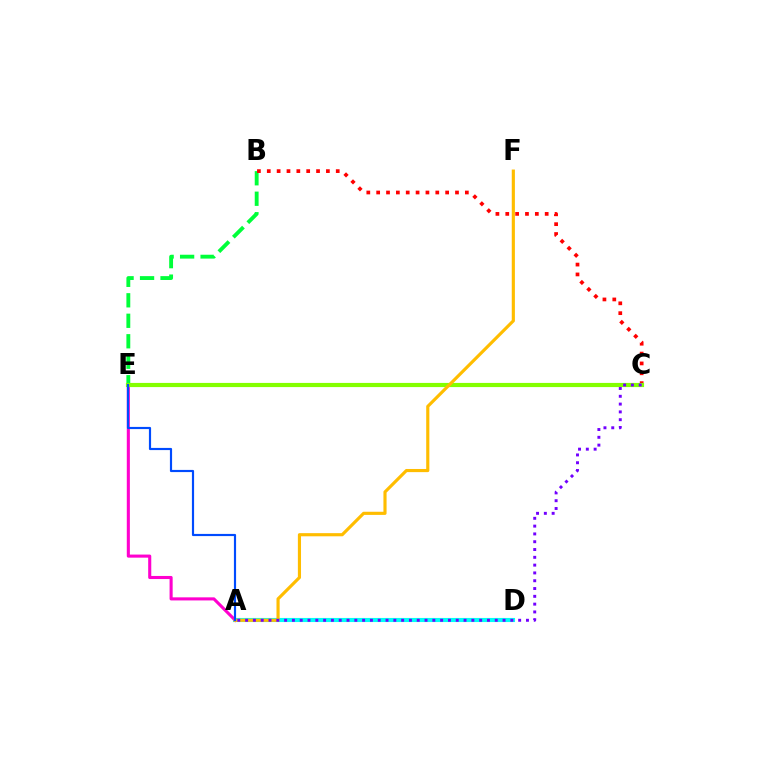{('A', 'D'): [{'color': '#00fff6', 'line_style': 'solid', 'thickness': 2.96}], ('B', 'E'): [{'color': '#00ff39', 'line_style': 'dashed', 'thickness': 2.78}], ('B', 'C'): [{'color': '#ff0000', 'line_style': 'dotted', 'thickness': 2.68}], ('A', 'E'): [{'color': '#ff00cf', 'line_style': 'solid', 'thickness': 2.22}, {'color': '#004bff', 'line_style': 'solid', 'thickness': 1.56}], ('C', 'E'): [{'color': '#84ff00', 'line_style': 'solid', 'thickness': 3.0}], ('A', 'F'): [{'color': '#ffbd00', 'line_style': 'solid', 'thickness': 2.27}], ('A', 'C'): [{'color': '#7200ff', 'line_style': 'dotted', 'thickness': 2.12}]}